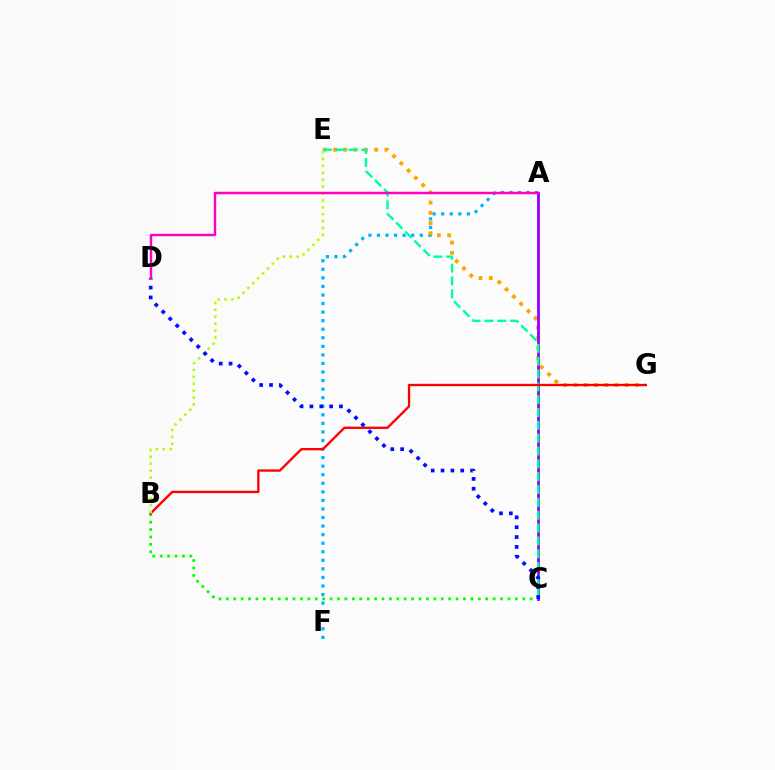{('A', 'F'): [{'color': '#00b5ff', 'line_style': 'dotted', 'thickness': 2.33}], ('B', 'C'): [{'color': '#08ff00', 'line_style': 'dotted', 'thickness': 2.01}], ('E', 'G'): [{'color': '#ffa500', 'line_style': 'dotted', 'thickness': 2.79}], ('A', 'C'): [{'color': '#9b00ff', 'line_style': 'solid', 'thickness': 2.03}], ('C', 'E'): [{'color': '#00ff9d', 'line_style': 'dashed', 'thickness': 1.74}], ('B', 'G'): [{'color': '#ff0000', 'line_style': 'solid', 'thickness': 1.68}], ('B', 'E'): [{'color': '#b3ff00', 'line_style': 'dotted', 'thickness': 1.88}], ('C', 'D'): [{'color': '#0010ff', 'line_style': 'dotted', 'thickness': 2.68}], ('A', 'D'): [{'color': '#ff00bd', 'line_style': 'solid', 'thickness': 1.77}]}